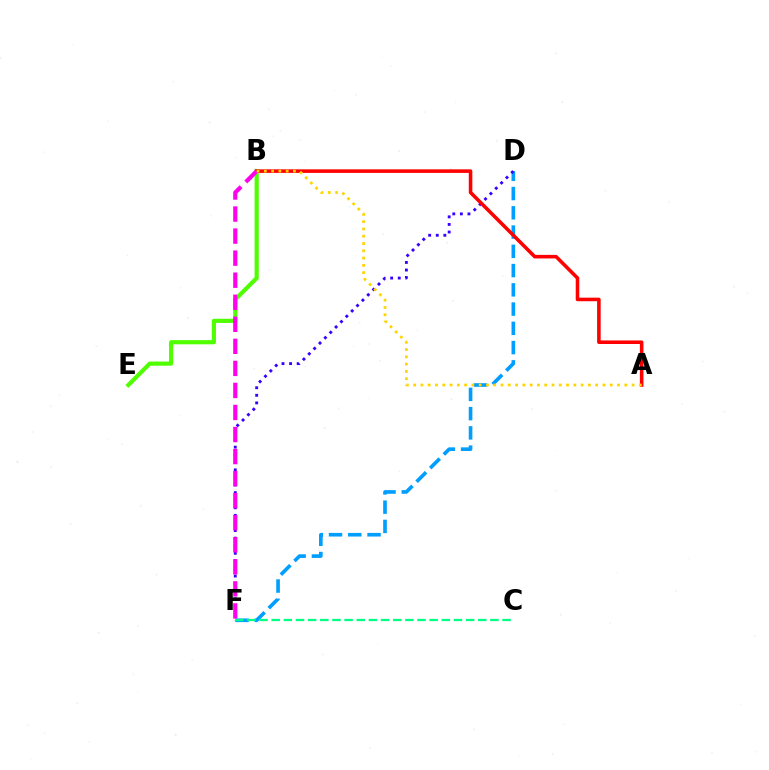{('D', 'F'): [{'color': '#009eff', 'line_style': 'dashed', 'thickness': 2.62}, {'color': '#3700ff', 'line_style': 'dotted', 'thickness': 2.06}], ('B', 'E'): [{'color': '#4fff00', 'line_style': 'solid', 'thickness': 2.99}], ('A', 'B'): [{'color': '#ff0000', 'line_style': 'solid', 'thickness': 2.56}, {'color': '#ffd500', 'line_style': 'dotted', 'thickness': 1.98}], ('C', 'F'): [{'color': '#00ff86', 'line_style': 'dashed', 'thickness': 1.65}], ('B', 'F'): [{'color': '#ff00ed', 'line_style': 'dashed', 'thickness': 3.0}]}